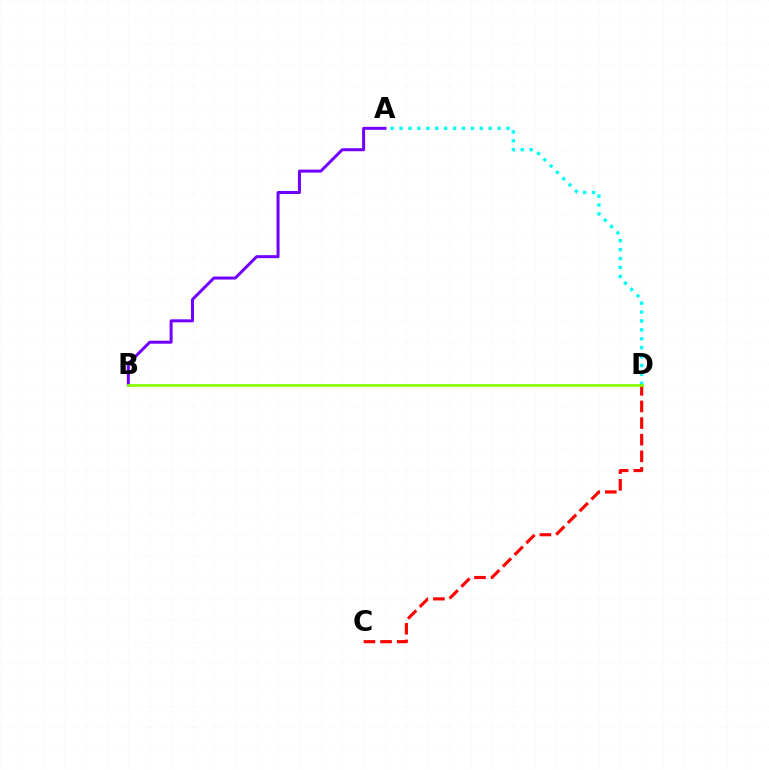{('A', 'B'): [{'color': '#7200ff', 'line_style': 'solid', 'thickness': 2.16}], ('A', 'D'): [{'color': '#00fff6', 'line_style': 'dotted', 'thickness': 2.42}], ('C', 'D'): [{'color': '#ff0000', 'line_style': 'dashed', 'thickness': 2.26}], ('B', 'D'): [{'color': '#84ff00', 'line_style': 'solid', 'thickness': 1.97}]}